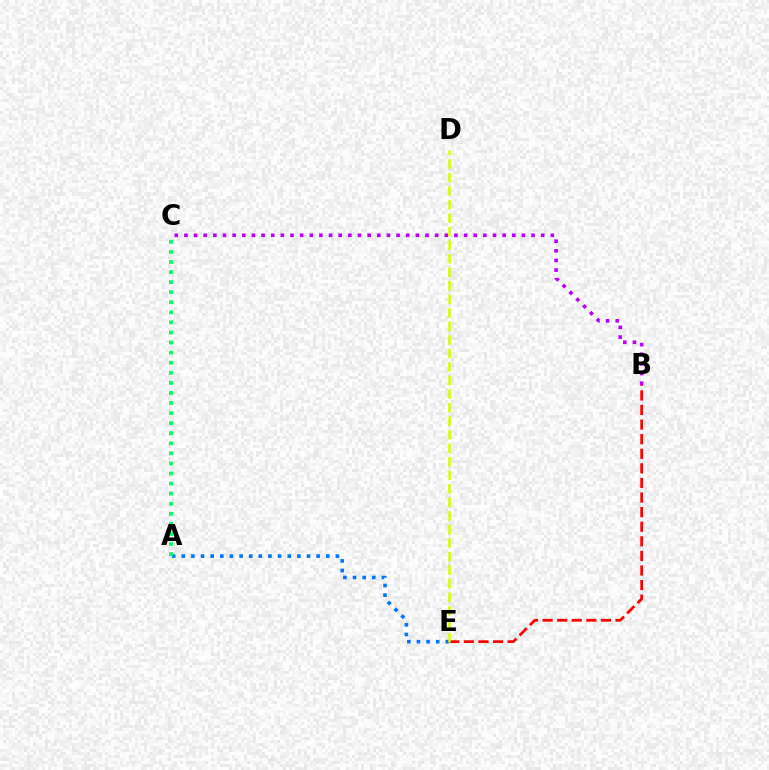{('A', 'E'): [{'color': '#0074ff', 'line_style': 'dotted', 'thickness': 2.62}], ('B', 'E'): [{'color': '#ff0000', 'line_style': 'dashed', 'thickness': 1.98}], ('A', 'C'): [{'color': '#00ff5c', 'line_style': 'dotted', 'thickness': 2.74}], ('B', 'C'): [{'color': '#b900ff', 'line_style': 'dotted', 'thickness': 2.62}], ('D', 'E'): [{'color': '#d1ff00', 'line_style': 'dashed', 'thickness': 1.84}]}